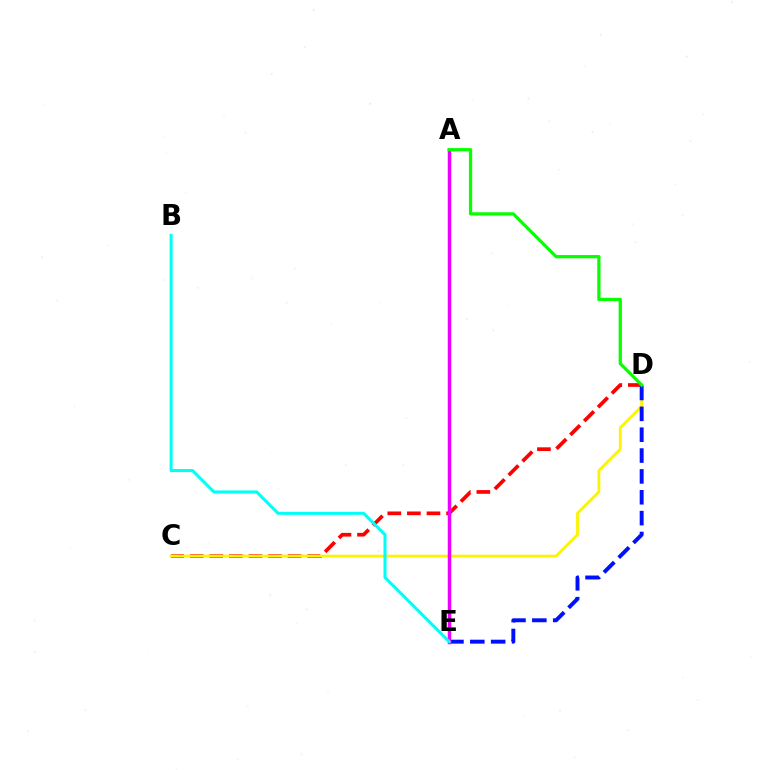{('C', 'D'): [{'color': '#ff0000', 'line_style': 'dashed', 'thickness': 2.66}, {'color': '#fcf500', 'line_style': 'solid', 'thickness': 2.06}], ('D', 'E'): [{'color': '#0010ff', 'line_style': 'dashed', 'thickness': 2.83}], ('A', 'E'): [{'color': '#ee00ff', 'line_style': 'solid', 'thickness': 2.51}], ('A', 'D'): [{'color': '#08ff00', 'line_style': 'solid', 'thickness': 2.34}], ('B', 'E'): [{'color': '#00fff6', 'line_style': 'solid', 'thickness': 2.19}]}